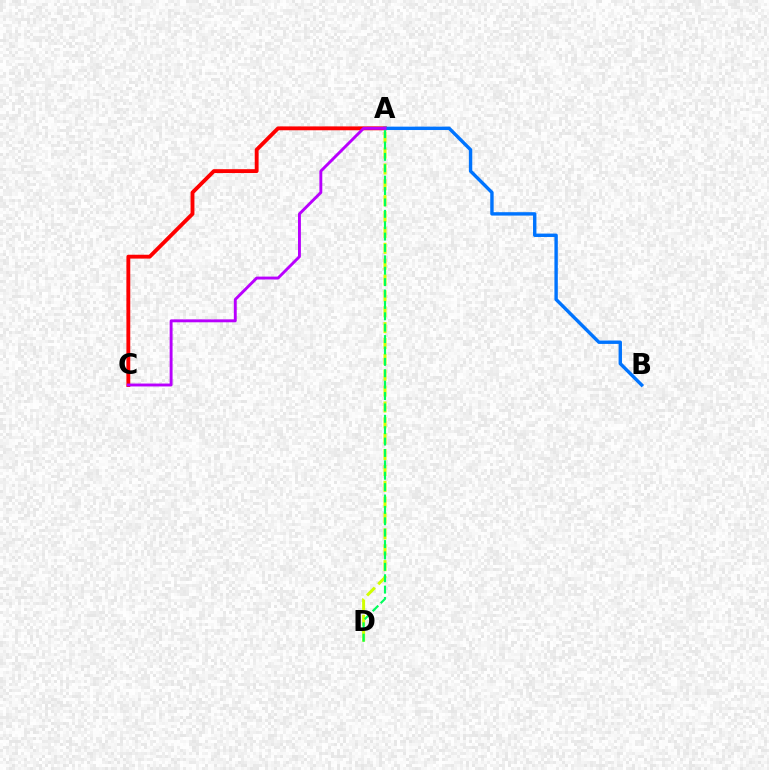{('A', 'C'): [{'color': '#ff0000', 'line_style': 'solid', 'thickness': 2.78}, {'color': '#b900ff', 'line_style': 'solid', 'thickness': 2.09}], ('A', 'D'): [{'color': '#d1ff00', 'line_style': 'dashed', 'thickness': 2.16}, {'color': '#00ff5c', 'line_style': 'dashed', 'thickness': 1.55}], ('A', 'B'): [{'color': '#0074ff', 'line_style': 'solid', 'thickness': 2.44}]}